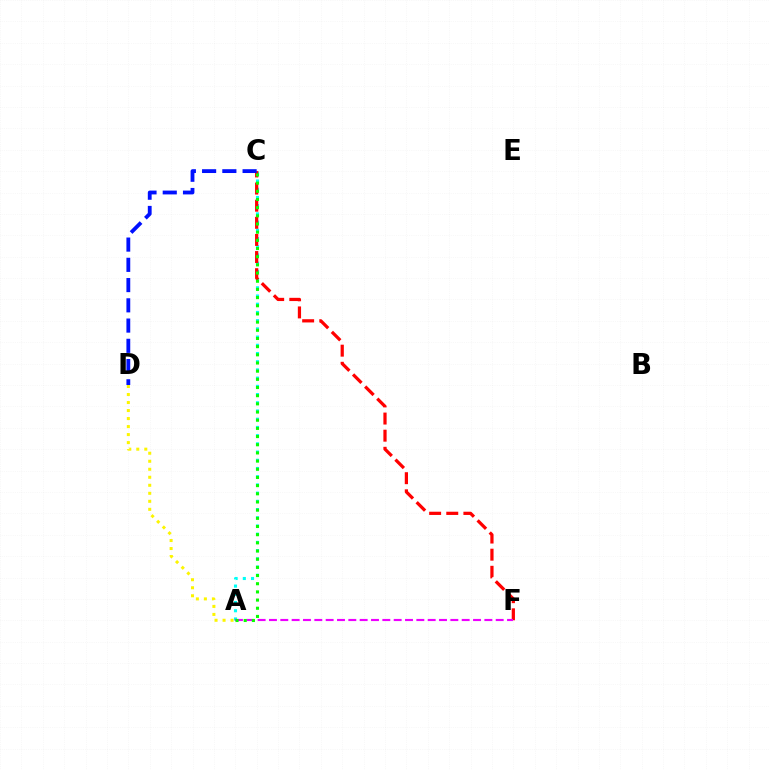{('A', 'C'): [{'color': '#00fff6', 'line_style': 'dotted', 'thickness': 2.23}, {'color': '#08ff00', 'line_style': 'dotted', 'thickness': 2.22}], ('A', 'D'): [{'color': '#fcf500', 'line_style': 'dotted', 'thickness': 2.18}], ('C', 'F'): [{'color': '#ff0000', 'line_style': 'dashed', 'thickness': 2.33}], ('A', 'F'): [{'color': '#ee00ff', 'line_style': 'dashed', 'thickness': 1.54}], ('C', 'D'): [{'color': '#0010ff', 'line_style': 'dashed', 'thickness': 2.75}]}